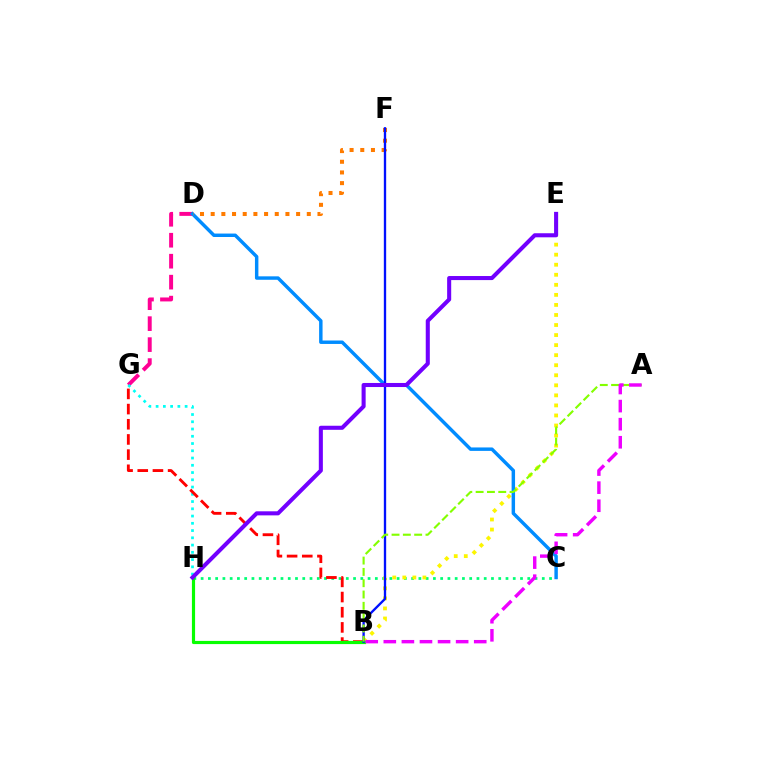{('C', 'H'): [{'color': '#00ff74', 'line_style': 'dotted', 'thickness': 1.97}], ('D', 'G'): [{'color': '#ff0094', 'line_style': 'dashed', 'thickness': 2.85}], ('G', 'H'): [{'color': '#00fff6', 'line_style': 'dotted', 'thickness': 1.97}], ('B', 'E'): [{'color': '#fcf500', 'line_style': 'dotted', 'thickness': 2.73}], ('C', 'D'): [{'color': '#008cff', 'line_style': 'solid', 'thickness': 2.48}], ('B', 'G'): [{'color': '#ff0000', 'line_style': 'dashed', 'thickness': 2.06}], ('B', 'H'): [{'color': '#08ff00', 'line_style': 'solid', 'thickness': 2.28}], ('D', 'F'): [{'color': '#ff7c00', 'line_style': 'dotted', 'thickness': 2.9}], ('B', 'F'): [{'color': '#0010ff', 'line_style': 'solid', 'thickness': 1.68}], ('E', 'H'): [{'color': '#7200ff', 'line_style': 'solid', 'thickness': 2.92}], ('A', 'B'): [{'color': '#84ff00', 'line_style': 'dashed', 'thickness': 1.54}, {'color': '#ee00ff', 'line_style': 'dashed', 'thickness': 2.46}]}